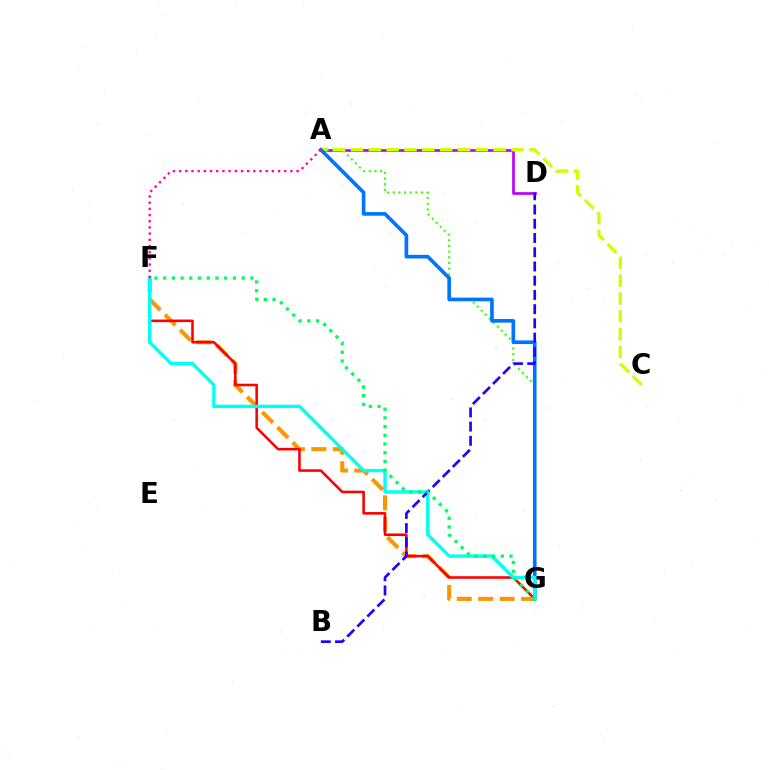{('F', 'G'): [{'color': '#ff9400', 'line_style': 'dashed', 'thickness': 2.92}, {'color': '#ff0000', 'line_style': 'solid', 'thickness': 1.85}, {'color': '#00fff6', 'line_style': 'solid', 'thickness': 2.45}, {'color': '#00ff5c', 'line_style': 'dotted', 'thickness': 2.37}], ('A', 'D'): [{'color': '#b900ff', 'line_style': 'solid', 'thickness': 1.93}], ('A', 'G'): [{'color': '#3dff00', 'line_style': 'dotted', 'thickness': 1.54}, {'color': '#0074ff', 'line_style': 'solid', 'thickness': 2.63}], ('A', 'C'): [{'color': '#d1ff00', 'line_style': 'dashed', 'thickness': 2.42}], ('B', 'D'): [{'color': '#2500ff', 'line_style': 'dashed', 'thickness': 1.93}], ('A', 'F'): [{'color': '#ff00ac', 'line_style': 'dotted', 'thickness': 1.68}]}